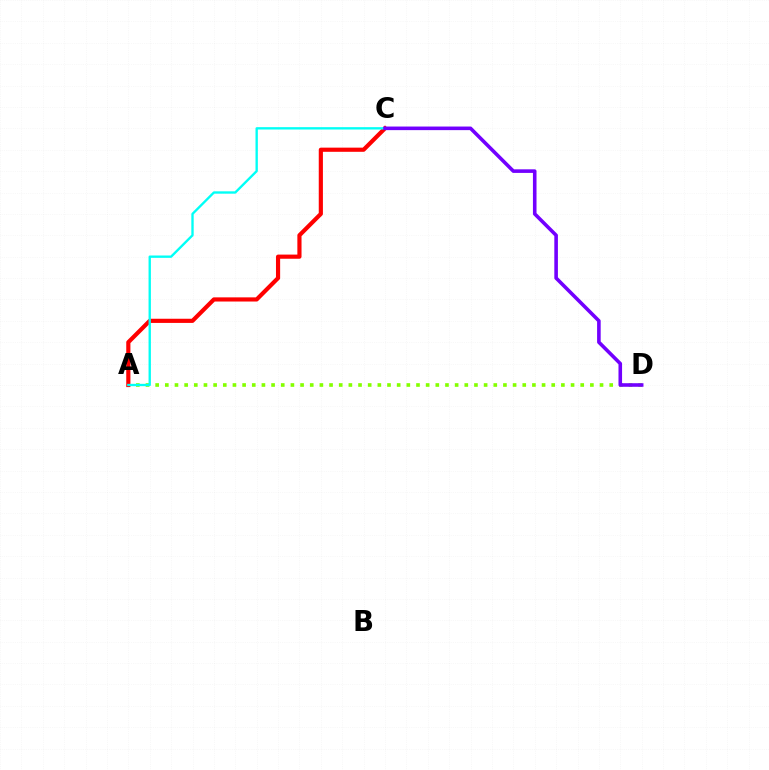{('A', 'D'): [{'color': '#84ff00', 'line_style': 'dotted', 'thickness': 2.62}], ('A', 'C'): [{'color': '#ff0000', 'line_style': 'solid', 'thickness': 3.0}, {'color': '#00fff6', 'line_style': 'solid', 'thickness': 1.69}], ('C', 'D'): [{'color': '#7200ff', 'line_style': 'solid', 'thickness': 2.58}]}